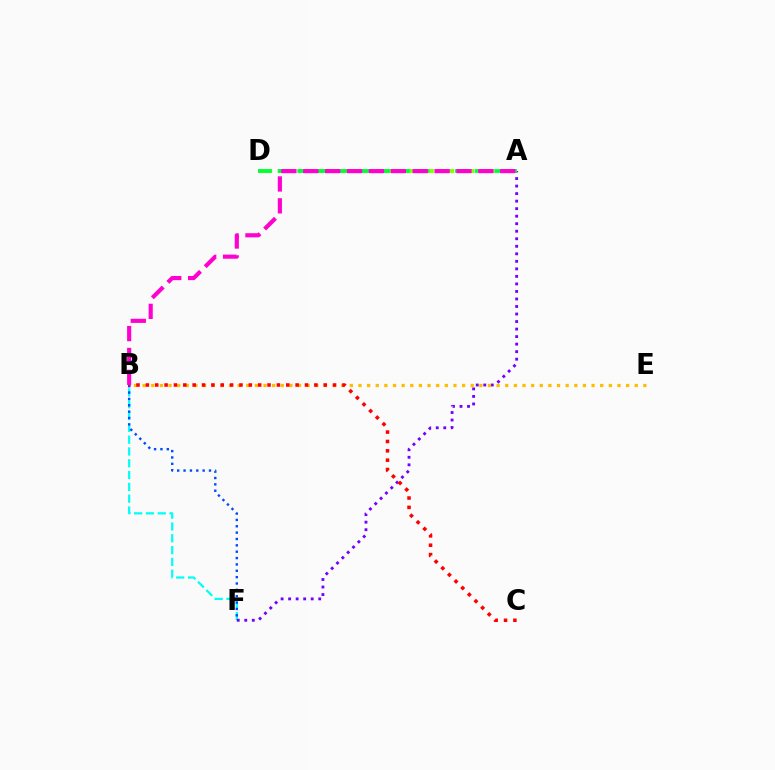{('A', 'D'): [{'color': '#84ff00', 'line_style': 'dashed', 'thickness': 2.75}, {'color': '#00ff39', 'line_style': 'dashed', 'thickness': 2.68}], ('B', 'F'): [{'color': '#00fff6', 'line_style': 'dashed', 'thickness': 1.6}, {'color': '#004bff', 'line_style': 'dotted', 'thickness': 1.73}], ('A', 'F'): [{'color': '#7200ff', 'line_style': 'dotted', 'thickness': 2.04}], ('B', 'E'): [{'color': '#ffbd00', 'line_style': 'dotted', 'thickness': 2.35}], ('B', 'C'): [{'color': '#ff0000', 'line_style': 'dotted', 'thickness': 2.54}], ('A', 'B'): [{'color': '#ff00cf', 'line_style': 'dashed', 'thickness': 2.97}]}